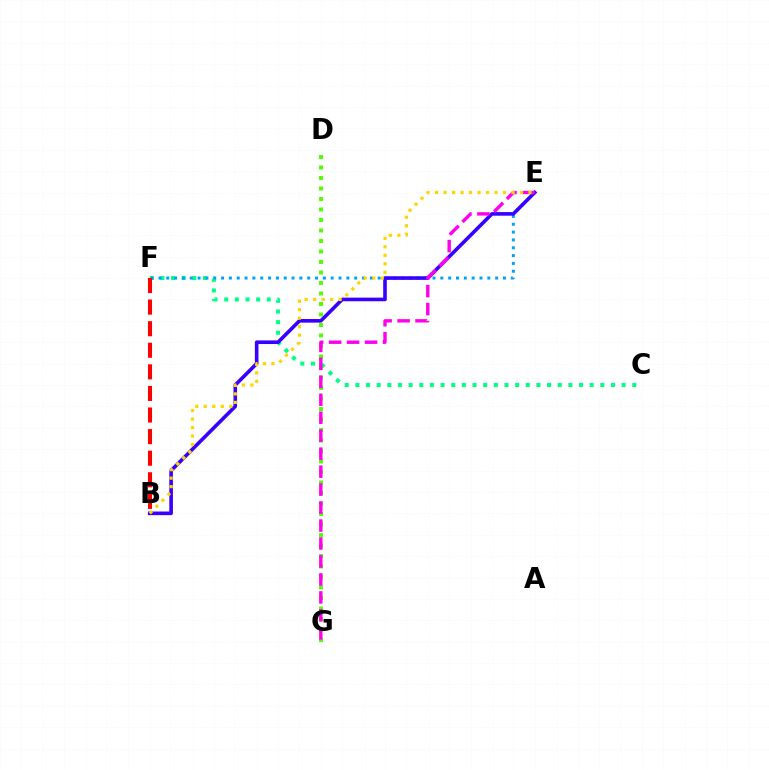{('C', 'F'): [{'color': '#00ff86', 'line_style': 'dotted', 'thickness': 2.89}], ('E', 'F'): [{'color': '#009eff', 'line_style': 'dotted', 'thickness': 2.13}], ('B', 'E'): [{'color': '#3700ff', 'line_style': 'solid', 'thickness': 2.61}, {'color': '#ffd500', 'line_style': 'dotted', 'thickness': 2.31}], ('D', 'G'): [{'color': '#4fff00', 'line_style': 'dotted', 'thickness': 2.85}], ('E', 'G'): [{'color': '#ff00ed', 'line_style': 'dashed', 'thickness': 2.44}], ('B', 'F'): [{'color': '#ff0000', 'line_style': 'dashed', 'thickness': 2.93}]}